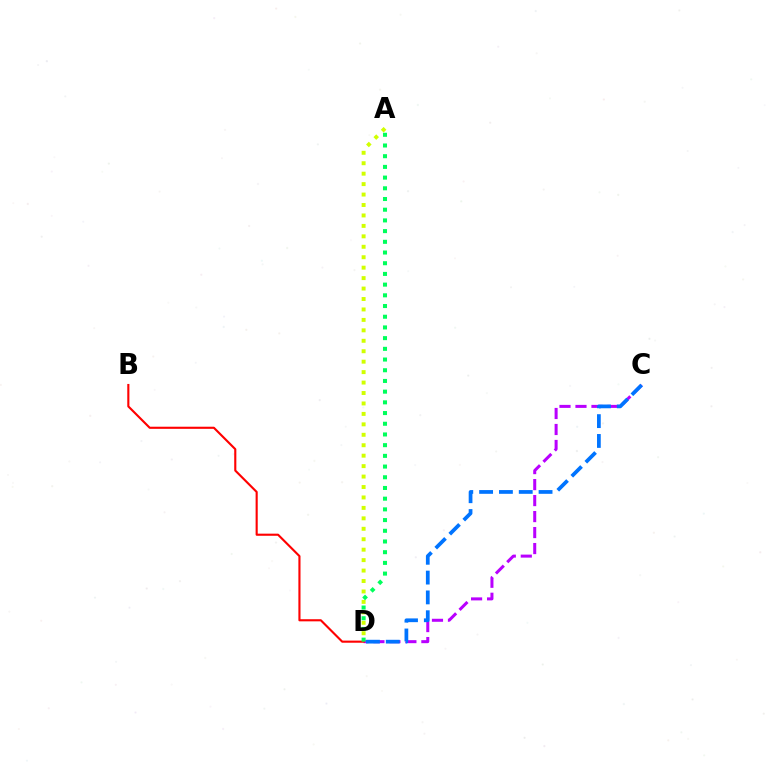{('C', 'D'): [{'color': '#b900ff', 'line_style': 'dashed', 'thickness': 2.17}, {'color': '#0074ff', 'line_style': 'dashed', 'thickness': 2.69}], ('A', 'D'): [{'color': '#d1ff00', 'line_style': 'dotted', 'thickness': 2.84}, {'color': '#00ff5c', 'line_style': 'dotted', 'thickness': 2.91}], ('B', 'D'): [{'color': '#ff0000', 'line_style': 'solid', 'thickness': 1.53}]}